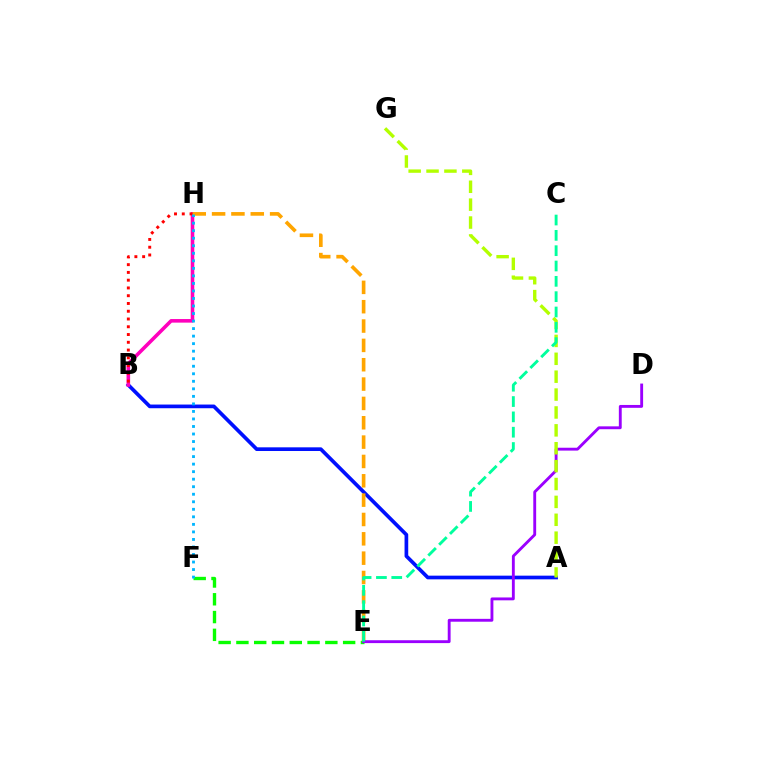{('E', 'F'): [{'color': '#08ff00', 'line_style': 'dashed', 'thickness': 2.42}], ('A', 'B'): [{'color': '#0010ff', 'line_style': 'solid', 'thickness': 2.65}], ('B', 'H'): [{'color': '#ff00bd', 'line_style': 'solid', 'thickness': 2.58}, {'color': '#ff0000', 'line_style': 'dotted', 'thickness': 2.11}], ('E', 'H'): [{'color': '#ffa500', 'line_style': 'dashed', 'thickness': 2.63}], ('D', 'E'): [{'color': '#9b00ff', 'line_style': 'solid', 'thickness': 2.06}], ('F', 'H'): [{'color': '#00b5ff', 'line_style': 'dotted', 'thickness': 2.05}], ('A', 'G'): [{'color': '#b3ff00', 'line_style': 'dashed', 'thickness': 2.43}], ('C', 'E'): [{'color': '#00ff9d', 'line_style': 'dashed', 'thickness': 2.08}]}